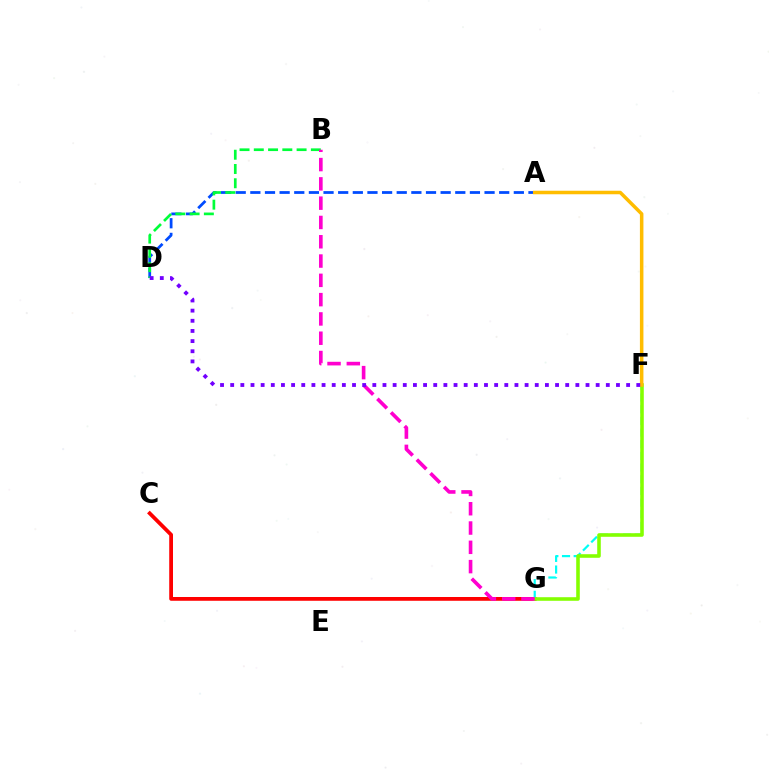{('C', 'G'): [{'color': '#ff0000', 'line_style': 'solid', 'thickness': 2.72}], ('F', 'G'): [{'color': '#00fff6', 'line_style': 'dashed', 'thickness': 1.58}, {'color': '#84ff00', 'line_style': 'solid', 'thickness': 2.57}], ('A', 'D'): [{'color': '#004bff', 'line_style': 'dashed', 'thickness': 1.99}], ('B', 'D'): [{'color': '#00ff39', 'line_style': 'dashed', 'thickness': 1.94}], ('B', 'G'): [{'color': '#ff00cf', 'line_style': 'dashed', 'thickness': 2.62}], ('A', 'F'): [{'color': '#ffbd00', 'line_style': 'solid', 'thickness': 2.53}], ('D', 'F'): [{'color': '#7200ff', 'line_style': 'dotted', 'thickness': 2.76}]}